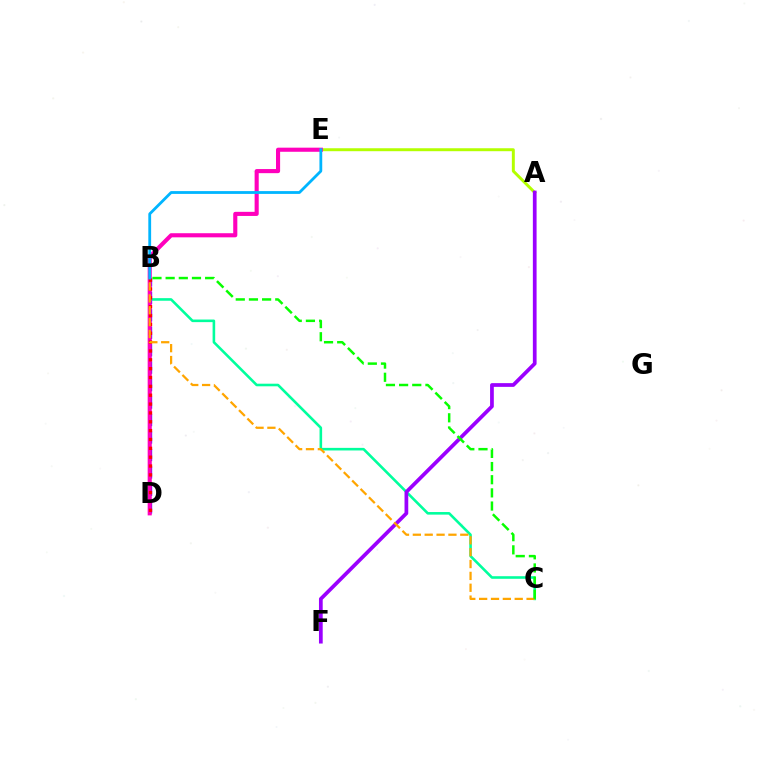{('A', 'E'): [{'color': '#b3ff00', 'line_style': 'solid', 'thickness': 2.13}], ('B', 'D'): [{'color': '#0010ff', 'line_style': 'dashed', 'thickness': 2.37}, {'color': '#ff0000', 'line_style': 'dotted', 'thickness': 2.4}], ('B', 'C'): [{'color': '#00ff9d', 'line_style': 'solid', 'thickness': 1.87}, {'color': '#ffa500', 'line_style': 'dashed', 'thickness': 1.61}, {'color': '#08ff00', 'line_style': 'dashed', 'thickness': 1.79}], ('D', 'E'): [{'color': '#ff00bd', 'line_style': 'solid', 'thickness': 2.96}], ('A', 'F'): [{'color': '#9b00ff', 'line_style': 'solid', 'thickness': 2.68}], ('B', 'E'): [{'color': '#00b5ff', 'line_style': 'solid', 'thickness': 2.02}]}